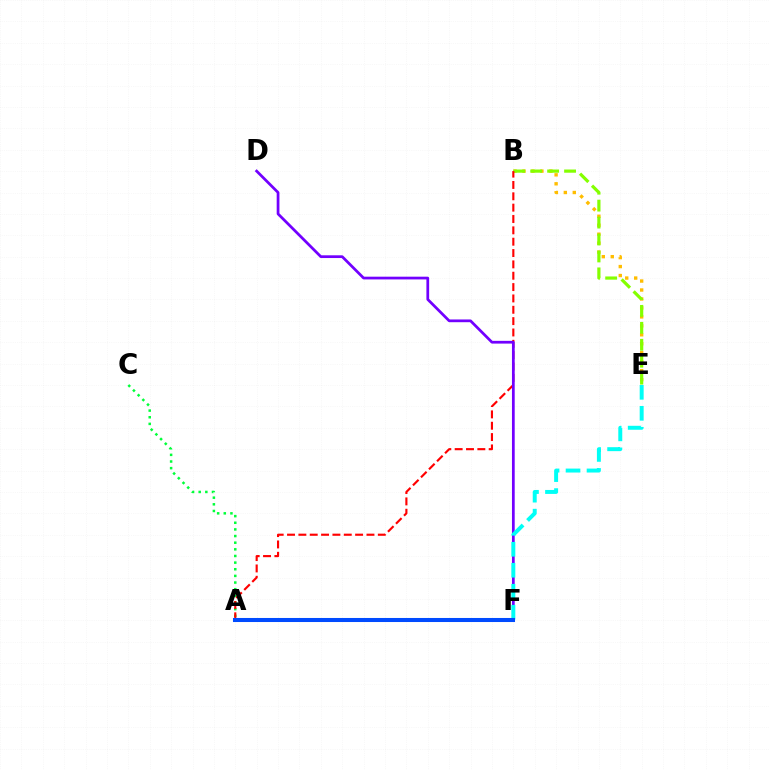{('A', 'F'): [{'color': '#ff00cf', 'line_style': 'dashed', 'thickness': 2.01}, {'color': '#004bff', 'line_style': 'solid', 'thickness': 2.92}], ('B', 'E'): [{'color': '#ffbd00', 'line_style': 'dotted', 'thickness': 2.43}, {'color': '#84ff00', 'line_style': 'dashed', 'thickness': 2.3}], ('A', 'C'): [{'color': '#00ff39', 'line_style': 'dotted', 'thickness': 1.8}], ('A', 'B'): [{'color': '#ff0000', 'line_style': 'dashed', 'thickness': 1.54}], ('D', 'F'): [{'color': '#7200ff', 'line_style': 'solid', 'thickness': 1.97}], ('E', 'F'): [{'color': '#00fff6', 'line_style': 'dashed', 'thickness': 2.85}]}